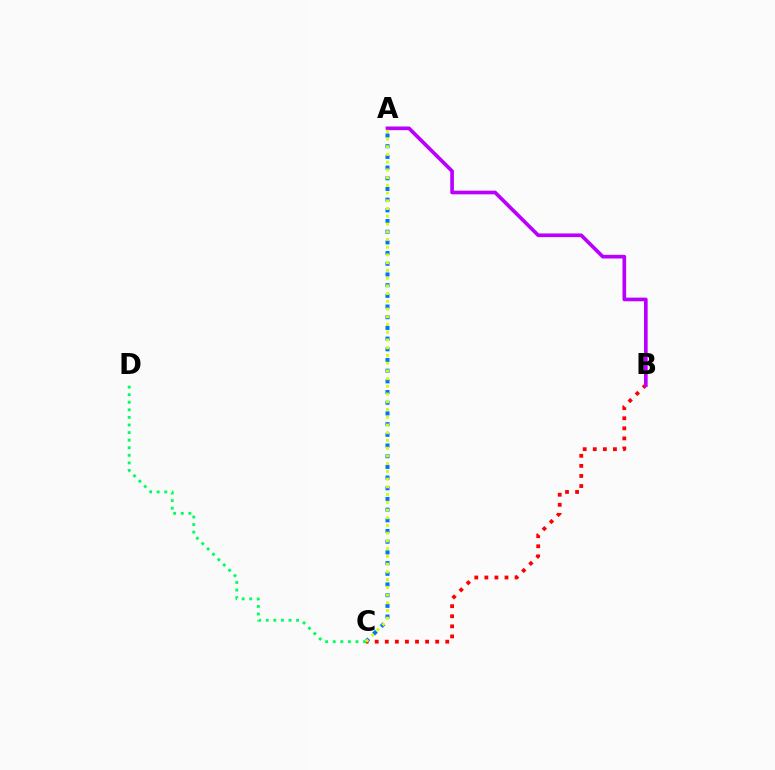{('A', 'C'): [{'color': '#0074ff', 'line_style': 'dotted', 'thickness': 2.9}, {'color': '#d1ff00', 'line_style': 'dotted', 'thickness': 2.1}], ('B', 'C'): [{'color': '#ff0000', 'line_style': 'dotted', 'thickness': 2.74}], ('C', 'D'): [{'color': '#00ff5c', 'line_style': 'dotted', 'thickness': 2.06}], ('A', 'B'): [{'color': '#b900ff', 'line_style': 'solid', 'thickness': 2.64}]}